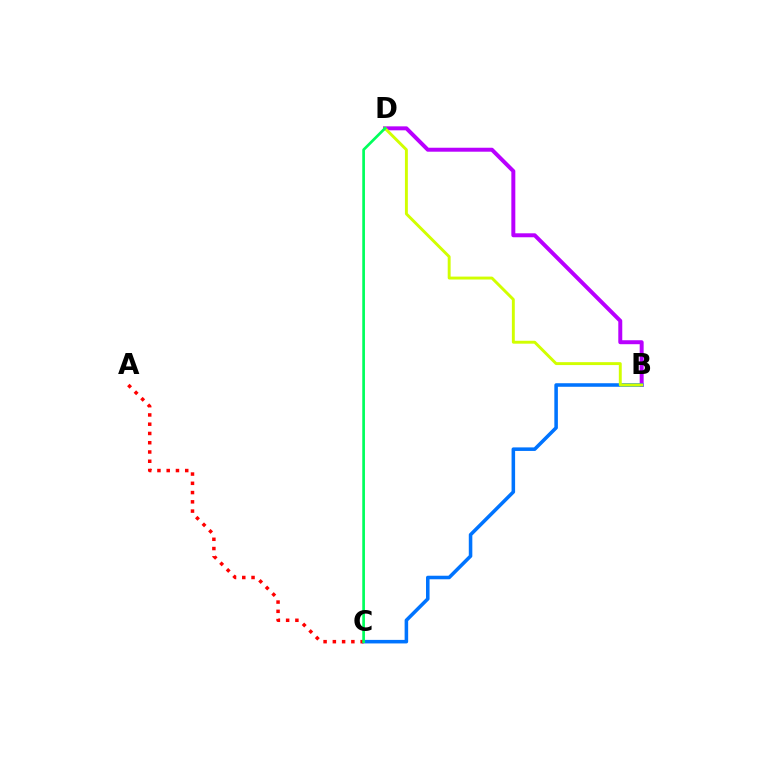{('B', 'D'): [{'color': '#b900ff', 'line_style': 'solid', 'thickness': 2.85}, {'color': '#d1ff00', 'line_style': 'solid', 'thickness': 2.1}], ('B', 'C'): [{'color': '#0074ff', 'line_style': 'solid', 'thickness': 2.55}], ('A', 'C'): [{'color': '#ff0000', 'line_style': 'dotted', 'thickness': 2.52}], ('C', 'D'): [{'color': '#00ff5c', 'line_style': 'solid', 'thickness': 1.94}]}